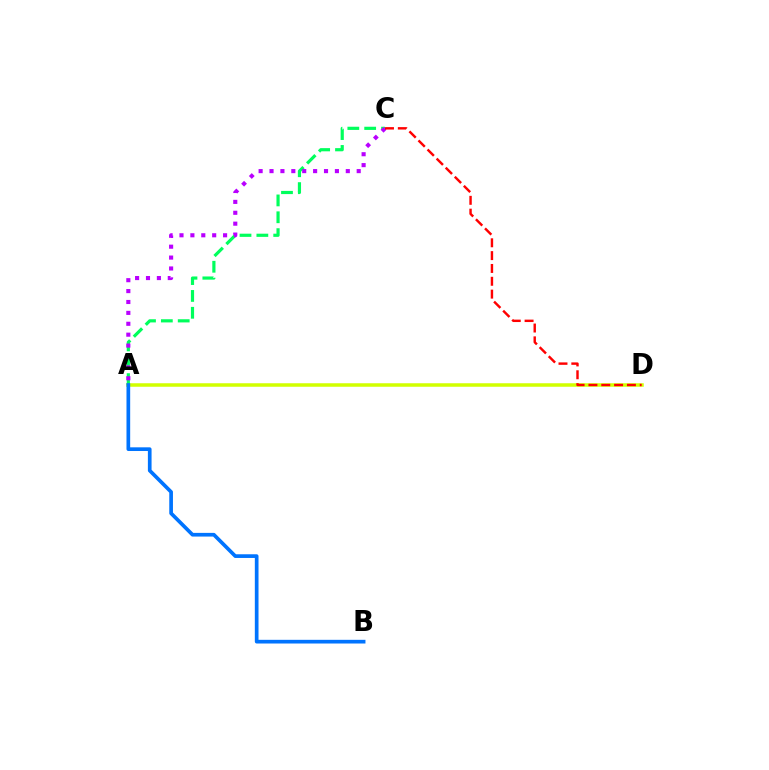{('A', 'D'): [{'color': '#d1ff00', 'line_style': 'solid', 'thickness': 2.53}], ('A', 'C'): [{'color': '#00ff5c', 'line_style': 'dashed', 'thickness': 2.29}, {'color': '#b900ff', 'line_style': 'dotted', 'thickness': 2.96}], ('A', 'B'): [{'color': '#0074ff', 'line_style': 'solid', 'thickness': 2.66}], ('C', 'D'): [{'color': '#ff0000', 'line_style': 'dashed', 'thickness': 1.74}]}